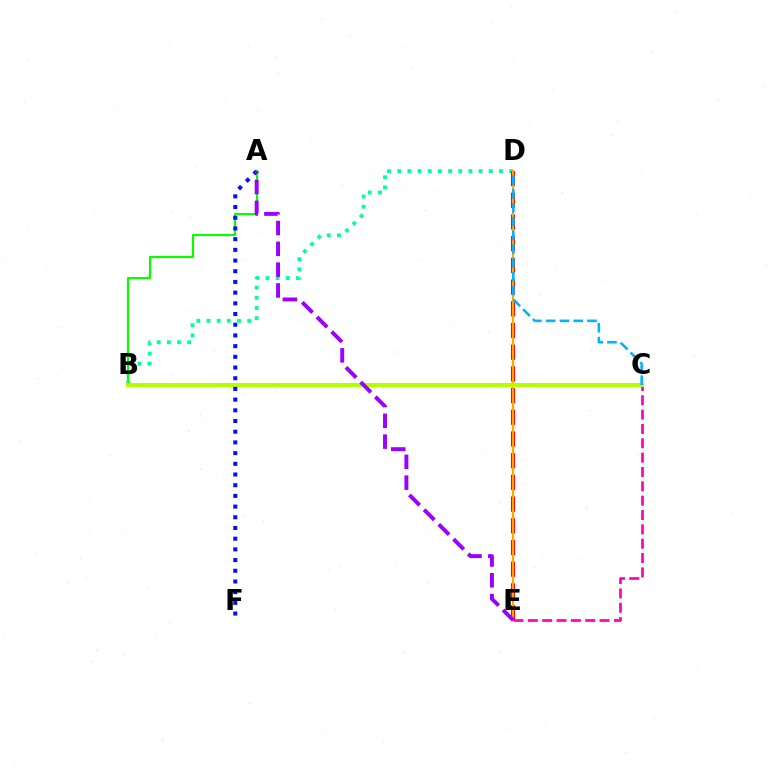{('B', 'D'): [{'color': '#00ff9d', 'line_style': 'dotted', 'thickness': 2.76}], ('C', 'E'): [{'color': '#ff00bd', 'line_style': 'dashed', 'thickness': 1.95}], ('D', 'E'): [{'color': '#ff0000', 'line_style': 'dashed', 'thickness': 2.95}, {'color': '#ffa500', 'line_style': 'solid', 'thickness': 1.55}], ('A', 'B'): [{'color': '#08ff00', 'line_style': 'solid', 'thickness': 1.55}], ('B', 'C'): [{'color': '#b3ff00', 'line_style': 'solid', 'thickness': 2.94}], ('A', 'F'): [{'color': '#0010ff', 'line_style': 'dotted', 'thickness': 2.91}], ('C', 'D'): [{'color': '#00b5ff', 'line_style': 'dashed', 'thickness': 1.87}], ('A', 'E'): [{'color': '#9b00ff', 'line_style': 'dashed', 'thickness': 2.83}]}